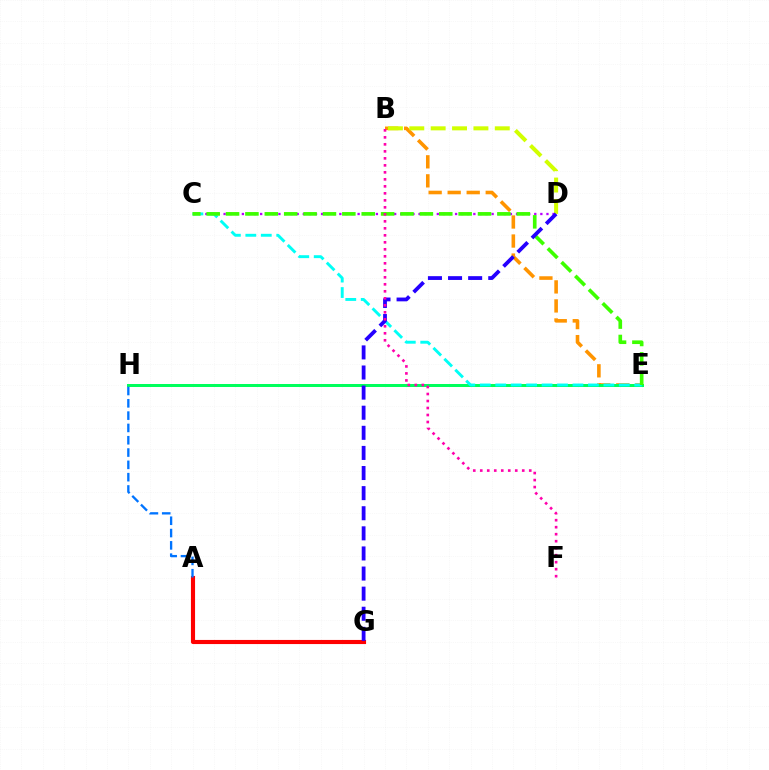{('B', 'E'): [{'color': '#ff9400', 'line_style': 'dashed', 'thickness': 2.59}], ('B', 'D'): [{'color': '#d1ff00', 'line_style': 'dashed', 'thickness': 2.9}], ('E', 'H'): [{'color': '#00ff5c', 'line_style': 'solid', 'thickness': 2.15}], ('A', 'G'): [{'color': '#ff0000', 'line_style': 'solid', 'thickness': 2.96}], ('C', 'D'): [{'color': '#b900ff', 'line_style': 'dotted', 'thickness': 1.66}], ('C', 'E'): [{'color': '#00fff6', 'line_style': 'dashed', 'thickness': 2.1}, {'color': '#3dff00', 'line_style': 'dashed', 'thickness': 2.63}], ('A', 'H'): [{'color': '#0074ff', 'line_style': 'dashed', 'thickness': 1.67}], ('D', 'G'): [{'color': '#2500ff', 'line_style': 'dashed', 'thickness': 2.73}], ('B', 'F'): [{'color': '#ff00ac', 'line_style': 'dotted', 'thickness': 1.9}]}